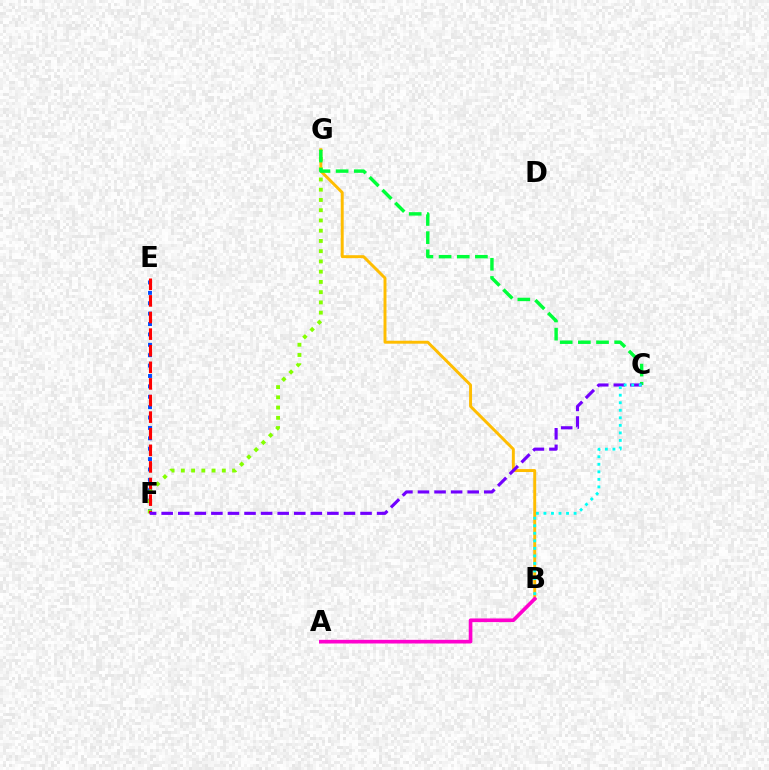{('B', 'G'): [{'color': '#ffbd00', 'line_style': 'solid', 'thickness': 2.12}], ('E', 'F'): [{'color': '#004bff', 'line_style': 'dotted', 'thickness': 2.82}, {'color': '#ff0000', 'line_style': 'dashed', 'thickness': 2.26}], ('F', 'G'): [{'color': '#84ff00', 'line_style': 'dotted', 'thickness': 2.78}], ('A', 'B'): [{'color': '#ff00cf', 'line_style': 'solid', 'thickness': 2.63}], ('C', 'G'): [{'color': '#00ff39', 'line_style': 'dashed', 'thickness': 2.47}], ('C', 'F'): [{'color': '#7200ff', 'line_style': 'dashed', 'thickness': 2.25}], ('B', 'C'): [{'color': '#00fff6', 'line_style': 'dotted', 'thickness': 2.05}]}